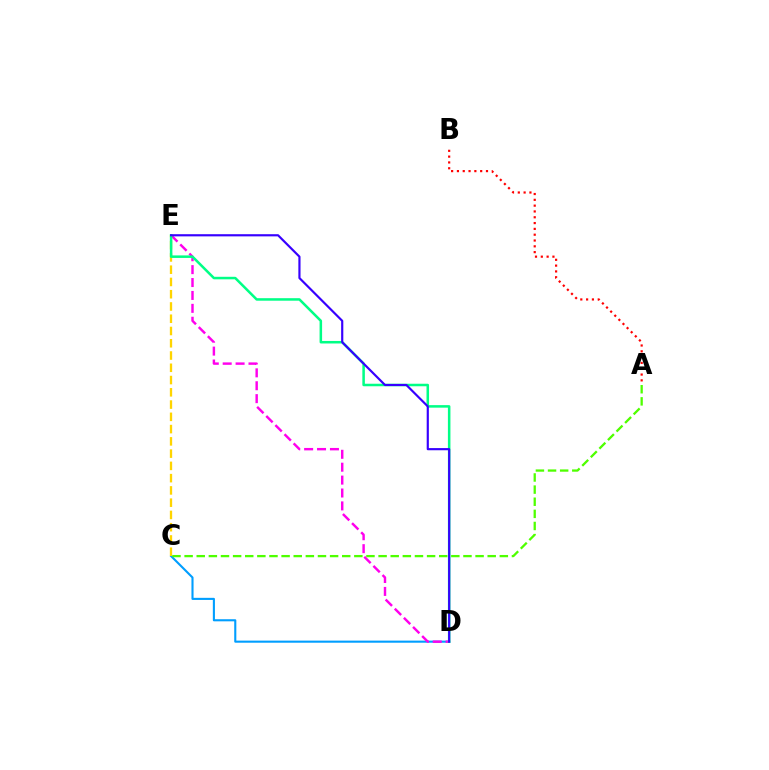{('A', 'B'): [{'color': '#ff0000', 'line_style': 'dotted', 'thickness': 1.58}], ('C', 'D'): [{'color': '#009eff', 'line_style': 'solid', 'thickness': 1.51}], ('D', 'E'): [{'color': '#ff00ed', 'line_style': 'dashed', 'thickness': 1.75}, {'color': '#00ff86', 'line_style': 'solid', 'thickness': 1.82}, {'color': '#3700ff', 'line_style': 'solid', 'thickness': 1.56}], ('C', 'E'): [{'color': '#ffd500', 'line_style': 'dashed', 'thickness': 1.67}], ('A', 'C'): [{'color': '#4fff00', 'line_style': 'dashed', 'thickness': 1.65}]}